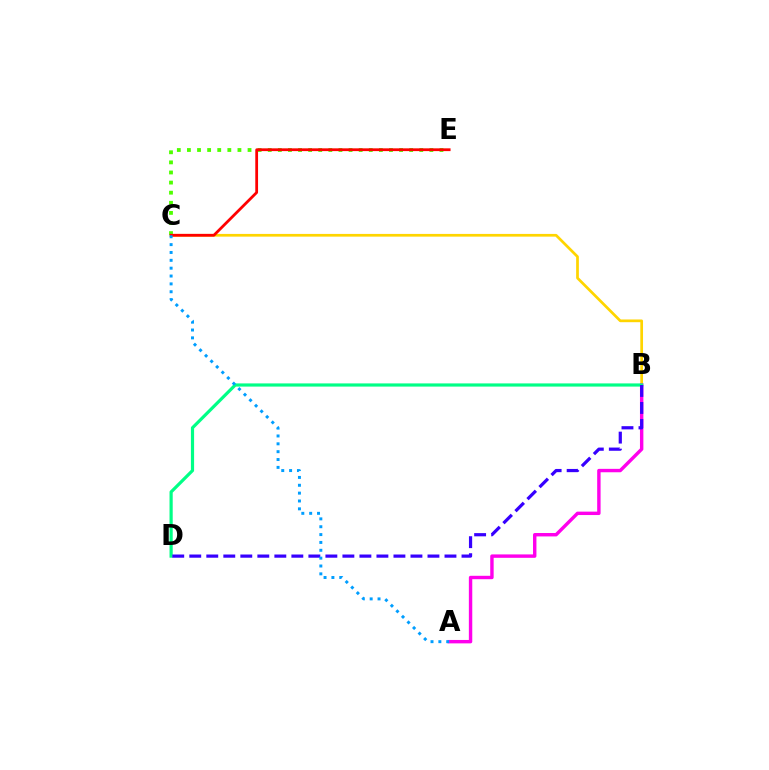{('B', 'C'): [{'color': '#ffd500', 'line_style': 'solid', 'thickness': 1.96}], ('A', 'B'): [{'color': '#ff00ed', 'line_style': 'solid', 'thickness': 2.46}], ('B', 'D'): [{'color': '#00ff86', 'line_style': 'solid', 'thickness': 2.3}, {'color': '#3700ff', 'line_style': 'dashed', 'thickness': 2.31}], ('C', 'E'): [{'color': '#4fff00', 'line_style': 'dotted', 'thickness': 2.74}, {'color': '#ff0000', 'line_style': 'solid', 'thickness': 2.0}], ('A', 'C'): [{'color': '#009eff', 'line_style': 'dotted', 'thickness': 2.13}]}